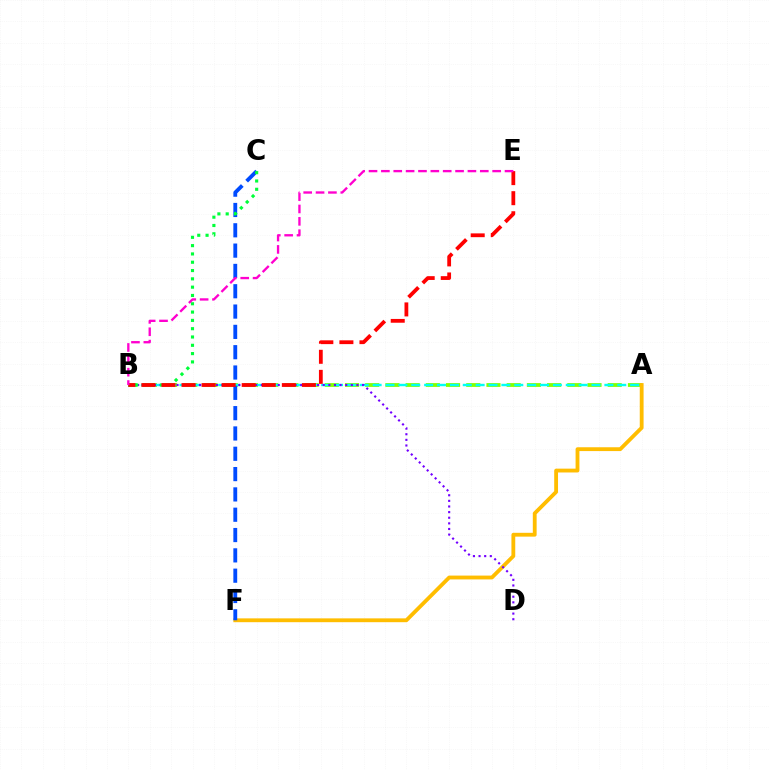{('A', 'B'): [{'color': '#84ff00', 'line_style': 'dashed', 'thickness': 2.75}, {'color': '#00fff6', 'line_style': 'dashed', 'thickness': 1.75}], ('A', 'F'): [{'color': '#ffbd00', 'line_style': 'solid', 'thickness': 2.75}], ('B', 'D'): [{'color': '#7200ff', 'line_style': 'dotted', 'thickness': 1.53}], ('C', 'F'): [{'color': '#004bff', 'line_style': 'dashed', 'thickness': 2.76}], ('B', 'C'): [{'color': '#00ff39', 'line_style': 'dotted', 'thickness': 2.26}], ('B', 'E'): [{'color': '#ff0000', 'line_style': 'dashed', 'thickness': 2.73}, {'color': '#ff00cf', 'line_style': 'dashed', 'thickness': 1.68}]}